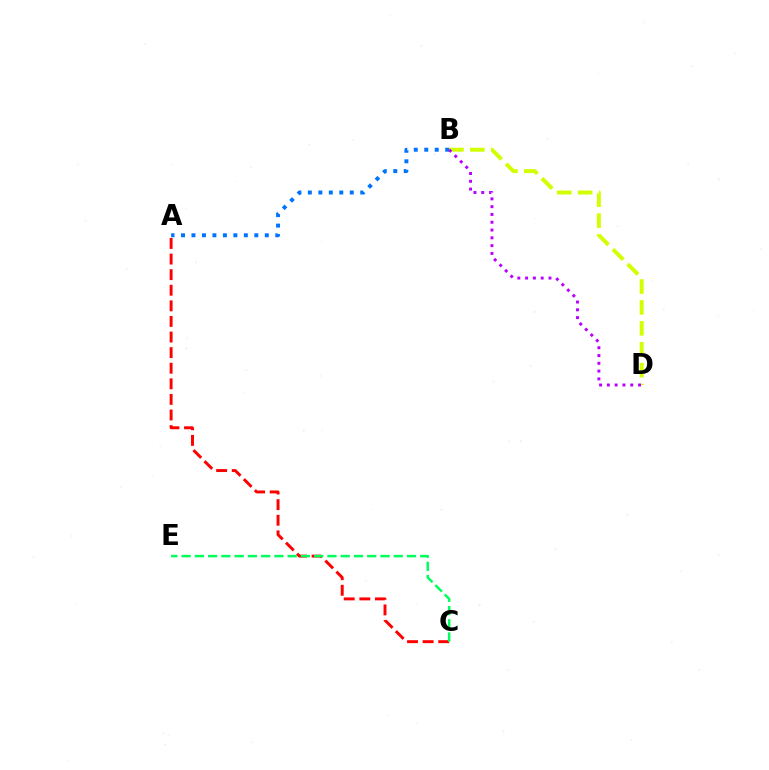{('B', 'D'): [{'color': '#d1ff00', 'line_style': 'dashed', 'thickness': 2.84}, {'color': '#b900ff', 'line_style': 'dotted', 'thickness': 2.12}], ('A', 'C'): [{'color': '#ff0000', 'line_style': 'dashed', 'thickness': 2.12}], ('C', 'E'): [{'color': '#00ff5c', 'line_style': 'dashed', 'thickness': 1.8}], ('A', 'B'): [{'color': '#0074ff', 'line_style': 'dotted', 'thickness': 2.85}]}